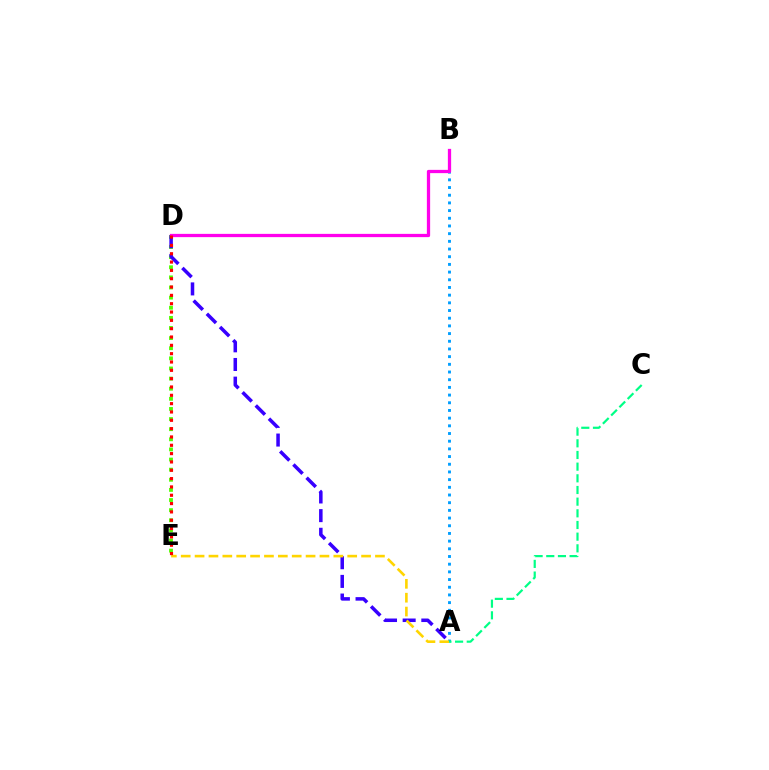{('D', 'E'): [{'color': '#4fff00', 'line_style': 'dotted', 'thickness': 2.75}, {'color': '#ff0000', 'line_style': 'dotted', 'thickness': 2.26}], ('A', 'B'): [{'color': '#009eff', 'line_style': 'dotted', 'thickness': 2.09}], ('A', 'D'): [{'color': '#3700ff', 'line_style': 'dashed', 'thickness': 2.53}], ('B', 'D'): [{'color': '#ff00ed', 'line_style': 'solid', 'thickness': 2.35}], ('A', 'E'): [{'color': '#ffd500', 'line_style': 'dashed', 'thickness': 1.88}], ('A', 'C'): [{'color': '#00ff86', 'line_style': 'dashed', 'thickness': 1.59}]}